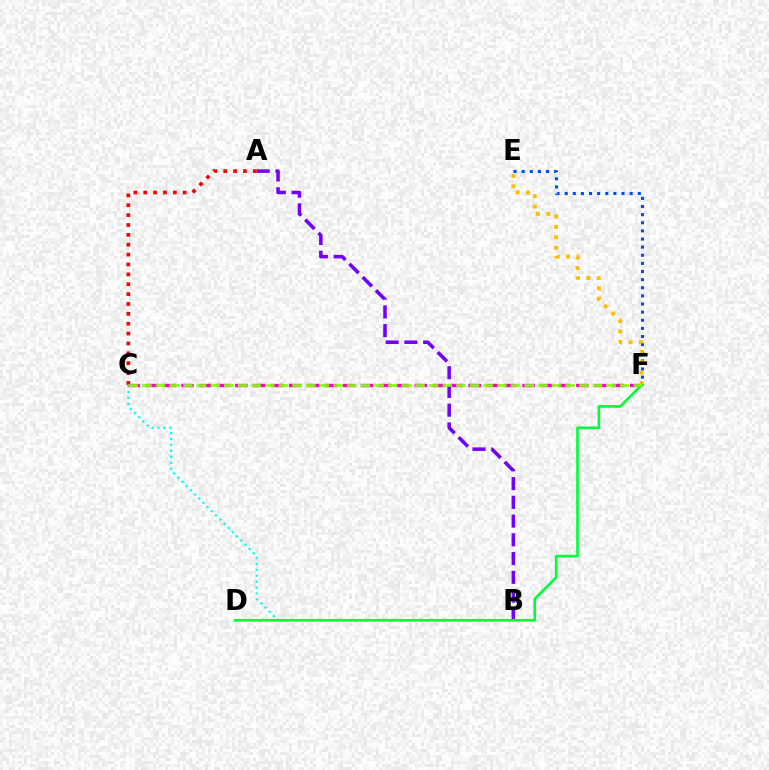{('B', 'C'): [{'color': '#00fff6', 'line_style': 'dotted', 'thickness': 1.61}], ('C', 'F'): [{'color': '#ff00cf', 'line_style': 'dashed', 'thickness': 2.44}, {'color': '#84ff00', 'line_style': 'dashed', 'thickness': 1.85}], ('A', 'B'): [{'color': '#7200ff', 'line_style': 'dashed', 'thickness': 2.55}], ('E', 'F'): [{'color': '#004bff', 'line_style': 'dotted', 'thickness': 2.21}, {'color': '#ffbd00', 'line_style': 'dotted', 'thickness': 2.83}], ('A', 'C'): [{'color': '#ff0000', 'line_style': 'dotted', 'thickness': 2.68}], ('D', 'F'): [{'color': '#00ff39', 'line_style': 'solid', 'thickness': 1.9}]}